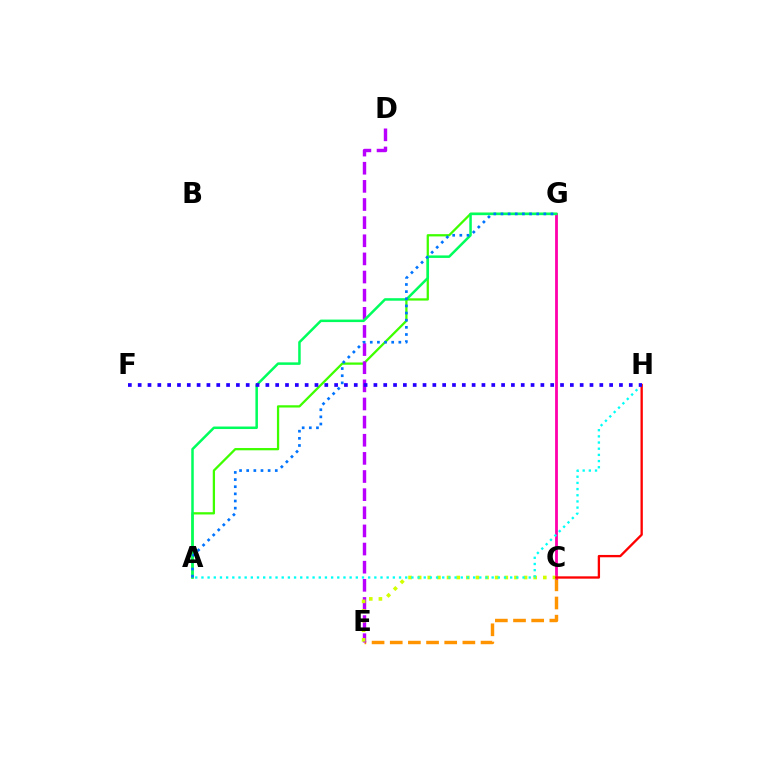{('C', 'E'): [{'color': '#ff9400', 'line_style': 'dashed', 'thickness': 2.47}, {'color': '#d1ff00', 'line_style': 'dotted', 'thickness': 2.62}], ('C', 'G'): [{'color': '#ff00ac', 'line_style': 'solid', 'thickness': 2.02}], ('A', 'G'): [{'color': '#3dff00', 'line_style': 'solid', 'thickness': 1.63}, {'color': '#00ff5c', 'line_style': 'solid', 'thickness': 1.81}, {'color': '#0074ff', 'line_style': 'dotted', 'thickness': 1.94}], ('D', 'E'): [{'color': '#b900ff', 'line_style': 'dashed', 'thickness': 2.46}], ('A', 'H'): [{'color': '#00fff6', 'line_style': 'dotted', 'thickness': 1.68}], ('C', 'H'): [{'color': '#ff0000', 'line_style': 'solid', 'thickness': 1.68}], ('F', 'H'): [{'color': '#2500ff', 'line_style': 'dotted', 'thickness': 2.67}]}